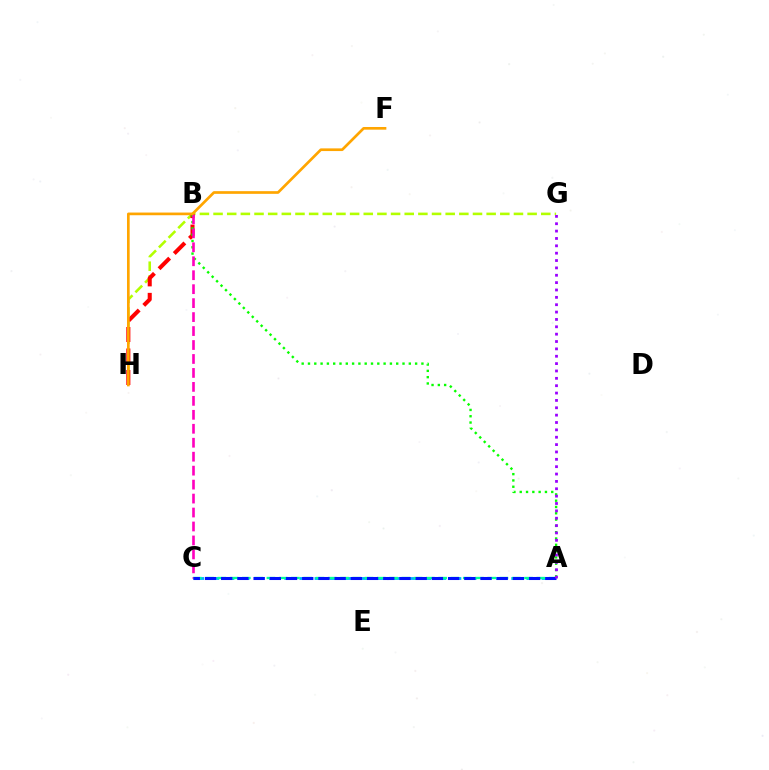{('G', 'H'): [{'color': '#b3ff00', 'line_style': 'dashed', 'thickness': 1.86}], ('A', 'C'): [{'color': '#00b5ff', 'line_style': 'dashed', 'thickness': 2.06}, {'color': '#00ff9d', 'line_style': 'dashed', 'thickness': 1.67}, {'color': '#0010ff', 'line_style': 'dashed', 'thickness': 2.2}], ('B', 'H'): [{'color': '#ff0000', 'line_style': 'dashed', 'thickness': 2.92}], ('A', 'B'): [{'color': '#08ff00', 'line_style': 'dotted', 'thickness': 1.71}], ('B', 'C'): [{'color': '#ff00bd', 'line_style': 'dashed', 'thickness': 1.9}], ('A', 'G'): [{'color': '#9b00ff', 'line_style': 'dotted', 'thickness': 2.0}], ('F', 'H'): [{'color': '#ffa500', 'line_style': 'solid', 'thickness': 1.93}]}